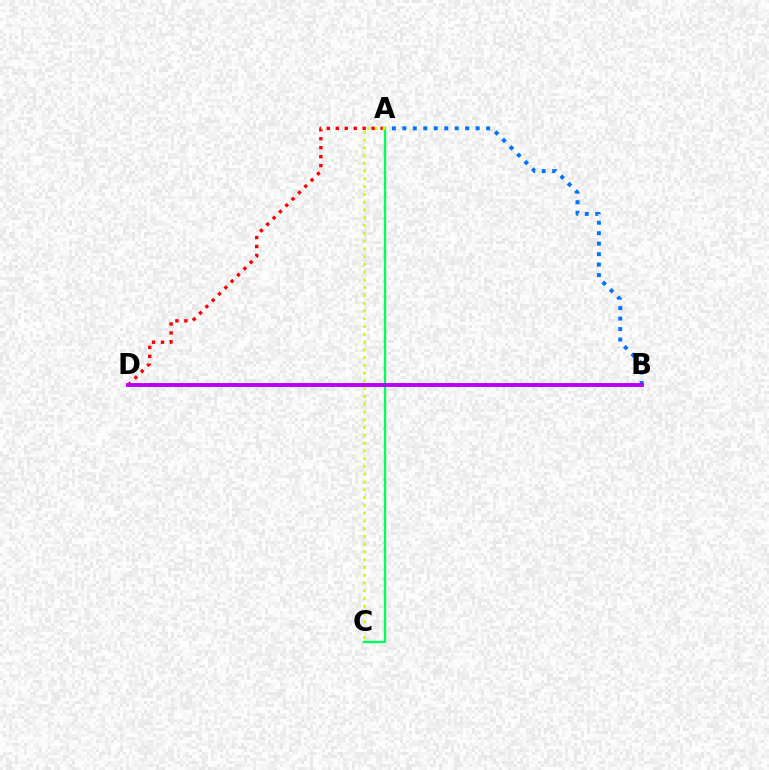{('A', 'C'): [{'color': '#00ff5c', 'line_style': 'solid', 'thickness': 1.69}, {'color': '#d1ff00', 'line_style': 'dotted', 'thickness': 2.11}], ('A', 'D'): [{'color': '#ff0000', 'line_style': 'dotted', 'thickness': 2.43}], ('A', 'B'): [{'color': '#0074ff', 'line_style': 'dotted', 'thickness': 2.85}], ('B', 'D'): [{'color': '#b900ff', 'line_style': 'solid', 'thickness': 2.79}]}